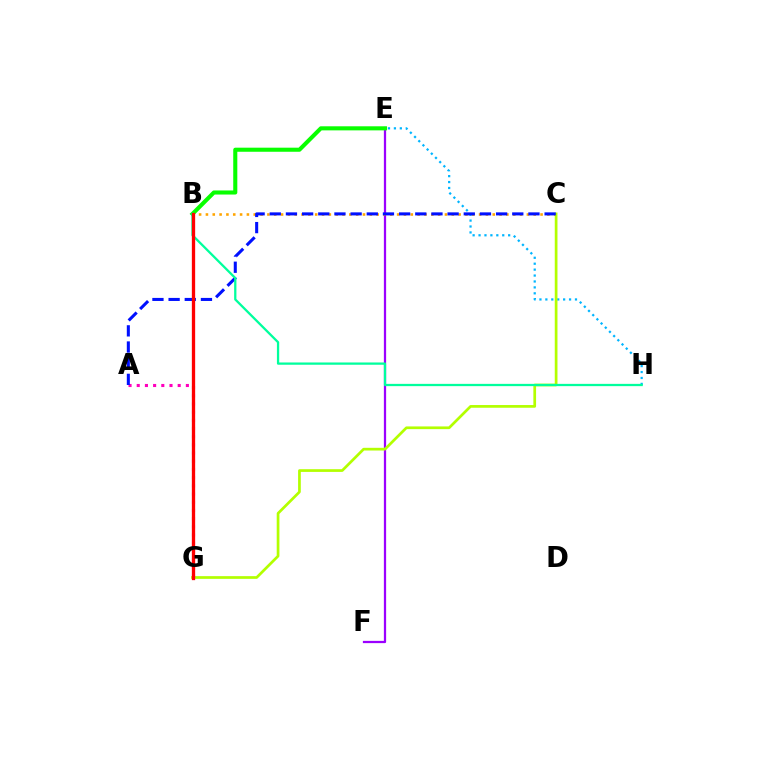{('E', 'H'): [{'color': '#00b5ff', 'line_style': 'dotted', 'thickness': 1.61}], ('E', 'F'): [{'color': '#9b00ff', 'line_style': 'solid', 'thickness': 1.62}], ('B', 'C'): [{'color': '#ffa500', 'line_style': 'dotted', 'thickness': 1.86}], ('C', 'G'): [{'color': '#b3ff00', 'line_style': 'solid', 'thickness': 1.95}], ('A', 'G'): [{'color': '#ff00bd', 'line_style': 'dotted', 'thickness': 2.23}], ('A', 'C'): [{'color': '#0010ff', 'line_style': 'dashed', 'thickness': 2.2}], ('B', 'E'): [{'color': '#08ff00', 'line_style': 'solid', 'thickness': 2.94}], ('B', 'H'): [{'color': '#00ff9d', 'line_style': 'solid', 'thickness': 1.64}], ('B', 'G'): [{'color': '#ff0000', 'line_style': 'solid', 'thickness': 2.38}]}